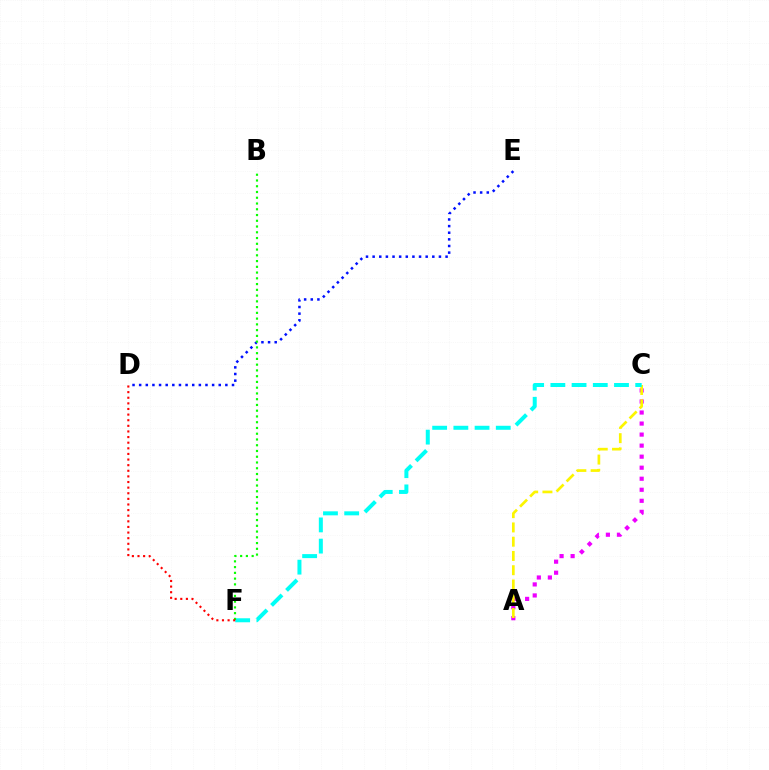{('A', 'C'): [{'color': '#ee00ff', 'line_style': 'dotted', 'thickness': 3.0}, {'color': '#fcf500', 'line_style': 'dashed', 'thickness': 1.94}], ('D', 'E'): [{'color': '#0010ff', 'line_style': 'dotted', 'thickness': 1.8}], ('C', 'F'): [{'color': '#00fff6', 'line_style': 'dashed', 'thickness': 2.88}], ('B', 'F'): [{'color': '#08ff00', 'line_style': 'dotted', 'thickness': 1.56}], ('D', 'F'): [{'color': '#ff0000', 'line_style': 'dotted', 'thickness': 1.53}]}